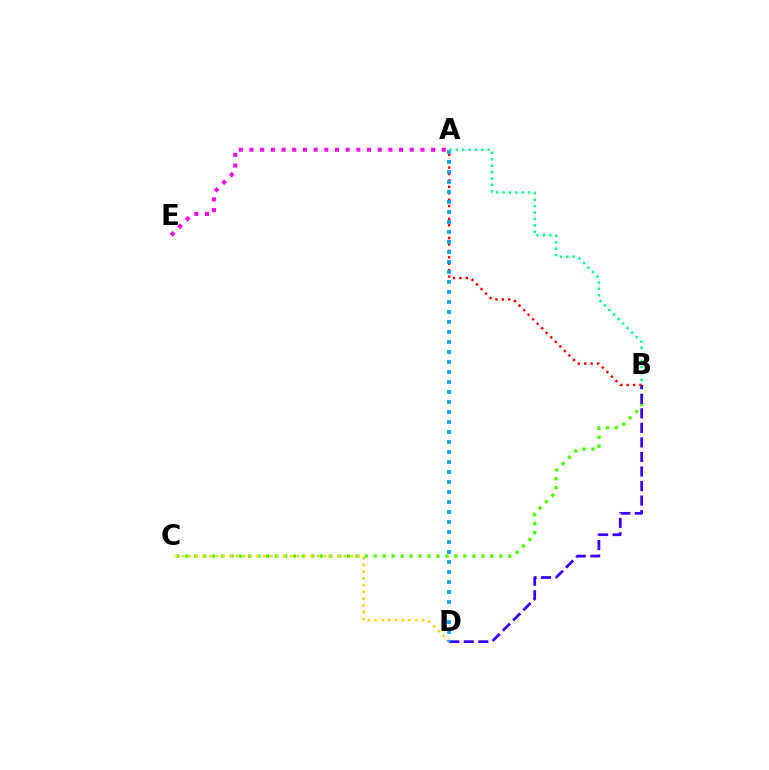{('B', 'C'): [{'color': '#4fff00', 'line_style': 'dotted', 'thickness': 2.44}], ('C', 'D'): [{'color': '#ffd500', 'line_style': 'dotted', 'thickness': 1.84}], ('B', 'D'): [{'color': '#3700ff', 'line_style': 'dashed', 'thickness': 1.98}], ('A', 'B'): [{'color': '#ff0000', 'line_style': 'dotted', 'thickness': 1.74}, {'color': '#00ff86', 'line_style': 'dotted', 'thickness': 1.74}], ('A', 'D'): [{'color': '#009eff', 'line_style': 'dotted', 'thickness': 2.72}], ('A', 'E'): [{'color': '#ff00ed', 'line_style': 'dotted', 'thickness': 2.9}]}